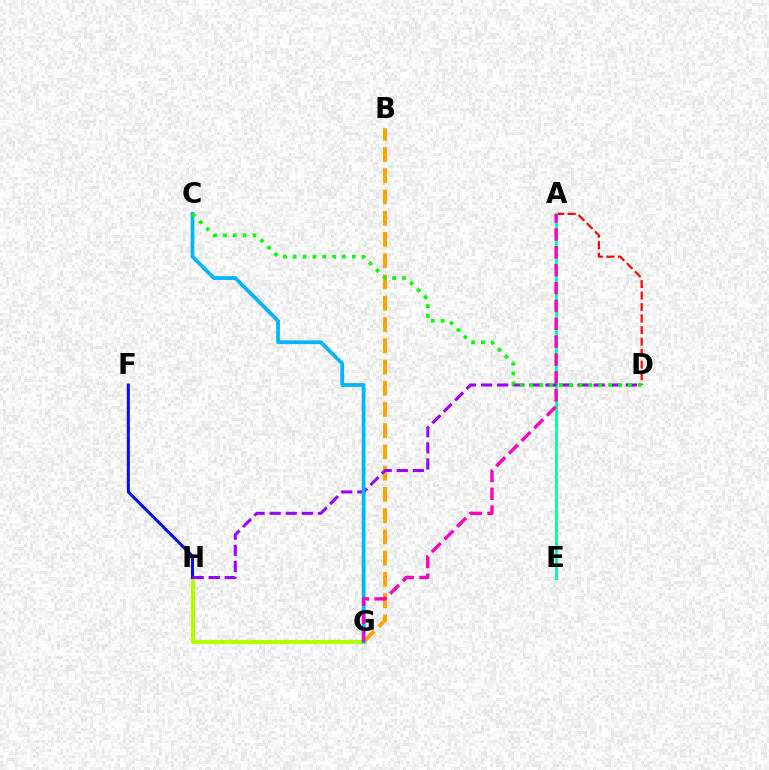{('G', 'H'): [{'color': '#b3ff00', 'line_style': 'solid', 'thickness': 3.0}], ('A', 'D'): [{'color': '#ff0000', 'line_style': 'dashed', 'thickness': 1.56}], ('F', 'H'): [{'color': '#0010ff', 'line_style': 'solid', 'thickness': 2.19}], ('A', 'E'): [{'color': '#00ff9d', 'line_style': 'solid', 'thickness': 2.04}], ('B', 'G'): [{'color': '#ffa500', 'line_style': 'dashed', 'thickness': 2.89}], ('D', 'H'): [{'color': '#9b00ff', 'line_style': 'dashed', 'thickness': 2.19}], ('C', 'G'): [{'color': '#00b5ff', 'line_style': 'solid', 'thickness': 2.7}], ('A', 'G'): [{'color': '#ff00bd', 'line_style': 'dashed', 'thickness': 2.43}], ('C', 'D'): [{'color': '#08ff00', 'line_style': 'dotted', 'thickness': 2.67}]}